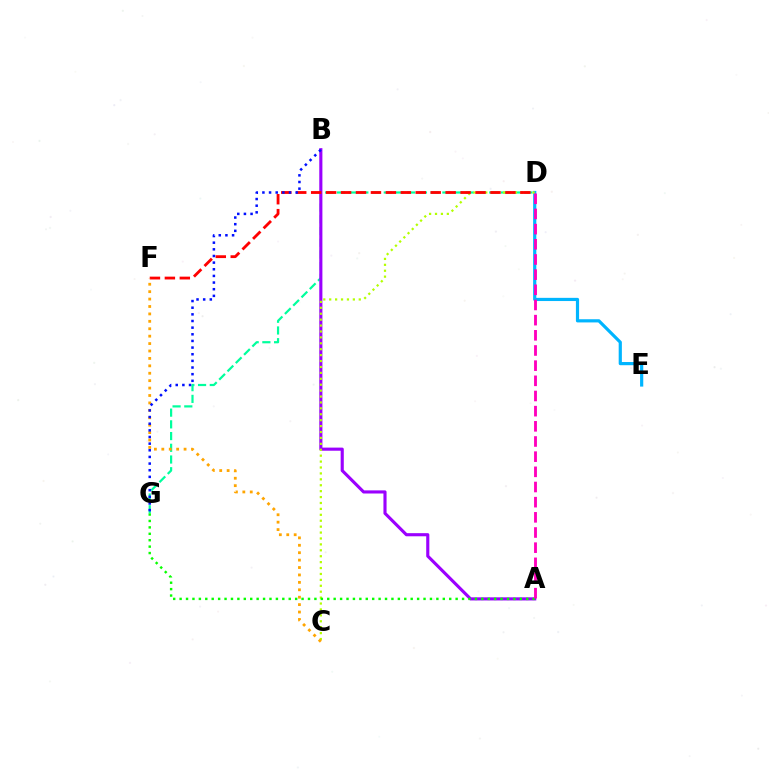{('D', 'G'): [{'color': '#00ff9d', 'line_style': 'dashed', 'thickness': 1.59}], ('D', 'E'): [{'color': '#00b5ff', 'line_style': 'solid', 'thickness': 2.29}], ('A', 'B'): [{'color': '#9b00ff', 'line_style': 'solid', 'thickness': 2.25}], ('C', 'D'): [{'color': '#b3ff00', 'line_style': 'dotted', 'thickness': 1.61}], ('D', 'F'): [{'color': '#ff0000', 'line_style': 'dashed', 'thickness': 2.03}], ('C', 'F'): [{'color': '#ffa500', 'line_style': 'dotted', 'thickness': 2.02}], ('A', 'G'): [{'color': '#08ff00', 'line_style': 'dotted', 'thickness': 1.74}], ('B', 'G'): [{'color': '#0010ff', 'line_style': 'dotted', 'thickness': 1.81}], ('A', 'D'): [{'color': '#ff00bd', 'line_style': 'dashed', 'thickness': 2.06}]}